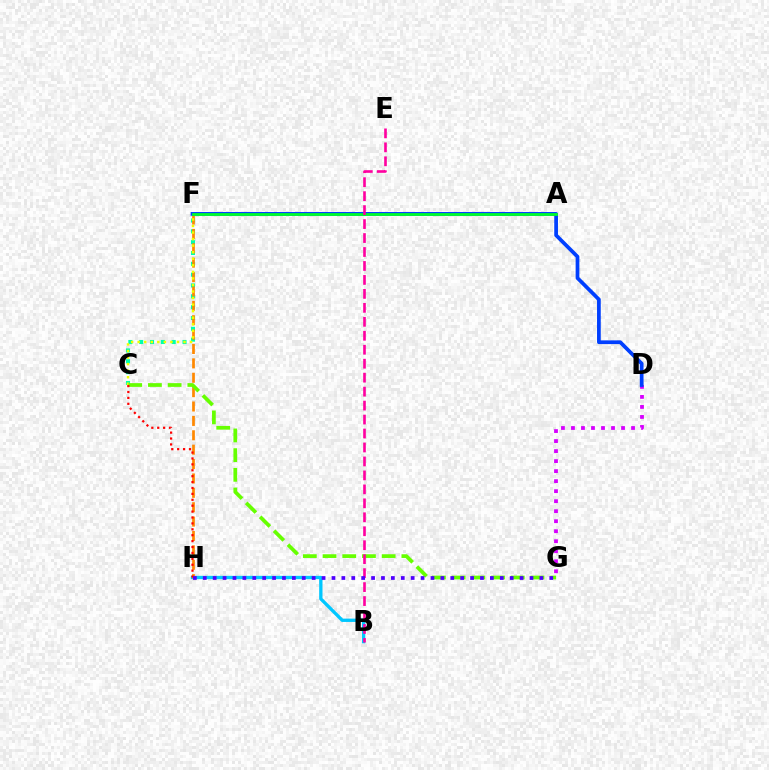{('C', 'F'): [{'color': '#00ffaf', 'line_style': 'dotted', 'thickness': 2.94}, {'color': '#eeff00', 'line_style': 'dotted', 'thickness': 1.78}], ('B', 'H'): [{'color': '#00c7ff', 'line_style': 'solid', 'thickness': 2.39}], ('F', 'H'): [{'color': '#ff8800', 'line_style': 'dashed', 'thickness': 1.95}], ('D', 'G'): [{'color': '#d600ff', 'line_style': 'dotted', 'thickness': 2.72}], ('D', 'F'): [{'color': '#003fff', 'line_style': 'solid', 'thickness': 2.69}], ('C', 'G'): [{'color': '#66ff00', 'line_style': 'dashed', 'thickness': 2.68}], ('A', 'F'): [{'color': '#00ff27', 'line_style': 'solid', 'thickness': 1.99}], ('B', 'E'): [{'color': '#ff00a0', 'line_style': 'dashed', 'thickness': 1.9}], ('C', 'H'): [{'color': '#ff0000', 'line_style': 'dotted', 'thickness': 1.6}], ('G', 'H'): [{'color': '#4f00ff', 'line_style': 'dotted', 'thickness': 2.69}]}